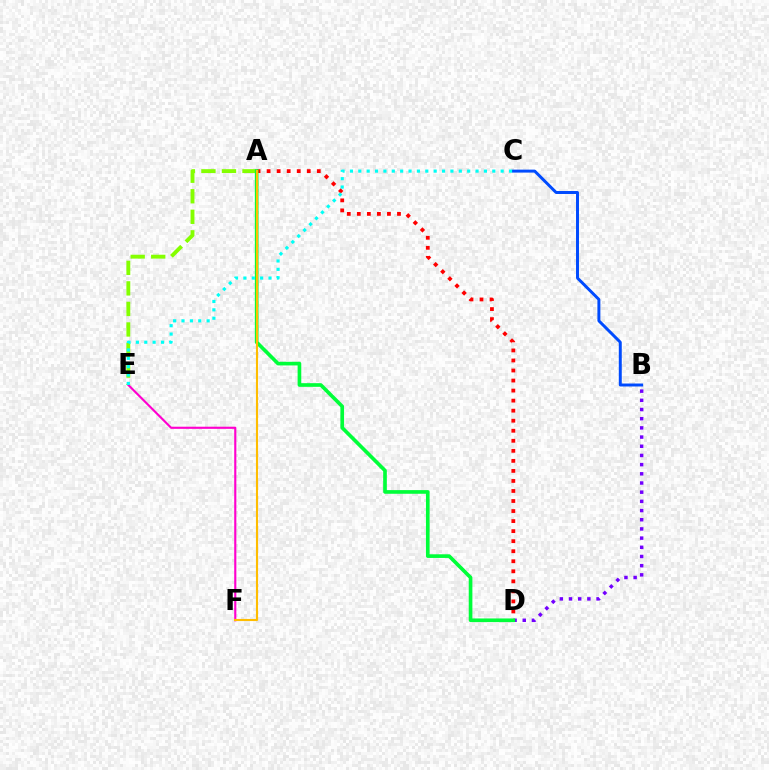{('B', 'C'): [{'color': '#004bff', 'line_style': 'solid', 'thickness': 2.14}], ('A', 'D'): [{'color': '#ff0000', 'line_style': 'dotted', 'thickness': 2.73}, {'color': '#00ff39', 'line_style': 'solid', 'thickness': 2.63}], ('A', 'E'): [{'color': '#84ff00', 'line_style': 'dashed', 'thickness': 2.79}], ('B', 'D'): [{'color': '#7200ff', 'line_style': 'dotted', 'thickness': 2.5}], ('E', 'F'): [{'color': '#ff00cf', 'line_style': 'solid', 'thickness': 1.54}], ('A', 'F'): [{'color': '#ffbd00', 'line_style': 'solid', 'thickness': 1.52}], ('C', 'E'): [{'color': '#00fff6', 'line_style': 'dotted', 'thickness': 2.28}]}